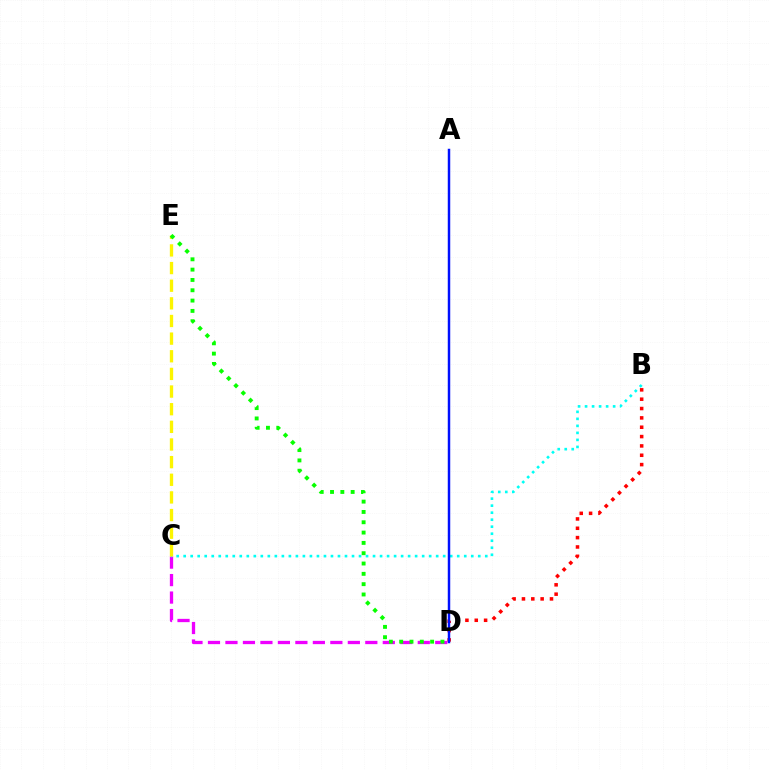{('B', 'D'): [{'color': '#ff0000', 'line_style': 'dotted', 'thickness': 2.54}], ('C', 'D'): [{'color': '#ee00ff', 'line_style': 'dashed', 'thickness': 2.37}], ('B', 'C'): [{'color': '#00fff6', 'line_style': 'dotted', 'thickness': 1.91}], ('C', 'E'): [{'color': '#fcf500', 'line_style': 'dashed', 'thickness': 2.4}], ('D', 'E'): [{'color': '#08ff00', 'line_style': 'dotted', 'thickness': 2.8}], ('A', 'D'): [{'color': '#0010ff', 'line_style': 'solid', 'thickness': 1.78}]}